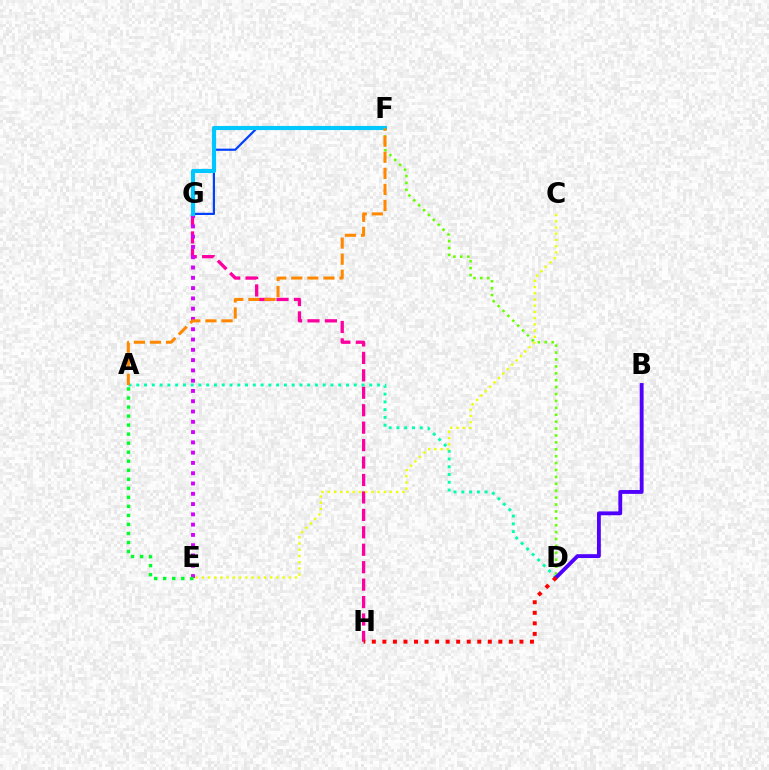{('G', 'H'): [{'color': '#ff00a0', 'line_style': 'dashed', 'thickness': 2.37}], ('E', 'G'): [{'color': '#d600ff', 'line_style': 'dotted', 'thickness': 2.79}], ('A', 'D'): [{'color': '#00ffaf', 'line_style': 'dotted', 'thickness': 2.11}], ('A', 'E'): [{'color': '#00ff27', 'line_style': 'dotted', 'thickness': 2.45}], ('D', 'F'): [{'color': '#66ff00', 'line_style': 'dotted', 'thickness': 1.88}], ('B', 'D'): [{'color': '#4f00ff', 'line_style': 'solid', 'thickness': 2.77}], ('F', 'G'): [{'color': '#003fff', 'line_style': 'solid', 'thickness': 1.57}, {'color': '#00c7ff', 'line_style': 'solid', 'thickness': 2.97}], ('A', 'F'): [{'color': '#ff8800', 'line_style': 'dashed', 'thickness': 2.18}], ('C', 'E'): [{'color': '#eeff00', 'line_style': 'dotted', 'thickness': 1.69}], ('D', 'H'): [{'color': '#ff0000', 'line_style': 'dotted', 'thickness': 2.86}]}